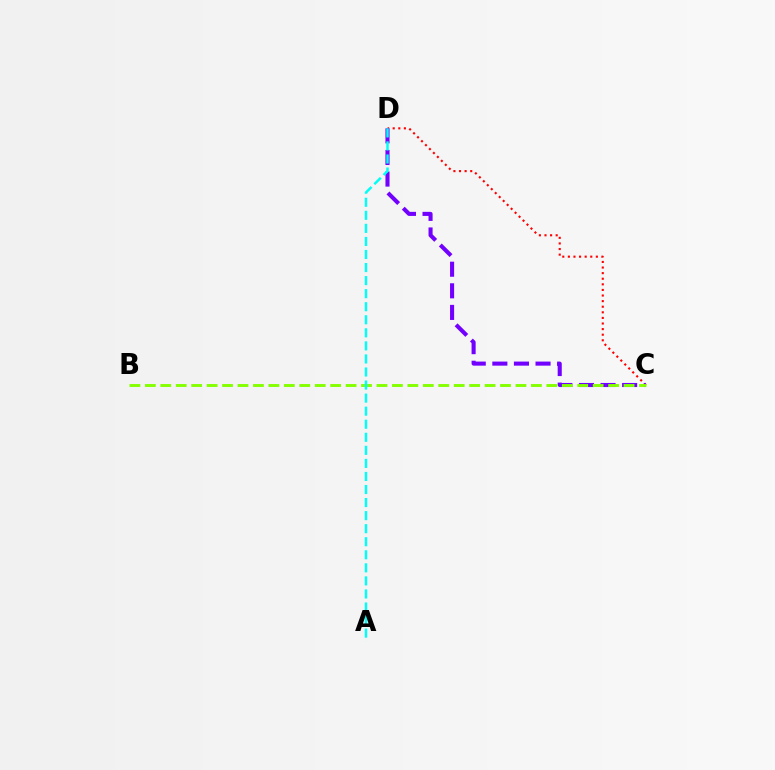{('C', 'D'): [{'color': '#ff0000', 'line_style': 'dotted', 'thickness': 1.52}, {'color': '#7200ff', 'line_style': 'dashed', 'thickness': 2.93}], ('B', 'C'): [{'color': '#84ff00', 'line_style': 'dashed', 'thickness': 2.1}], ('A', 'D'): [{'color': '#00fff6', 'line_style': 'dashed', 'thickness': 1.77}]}